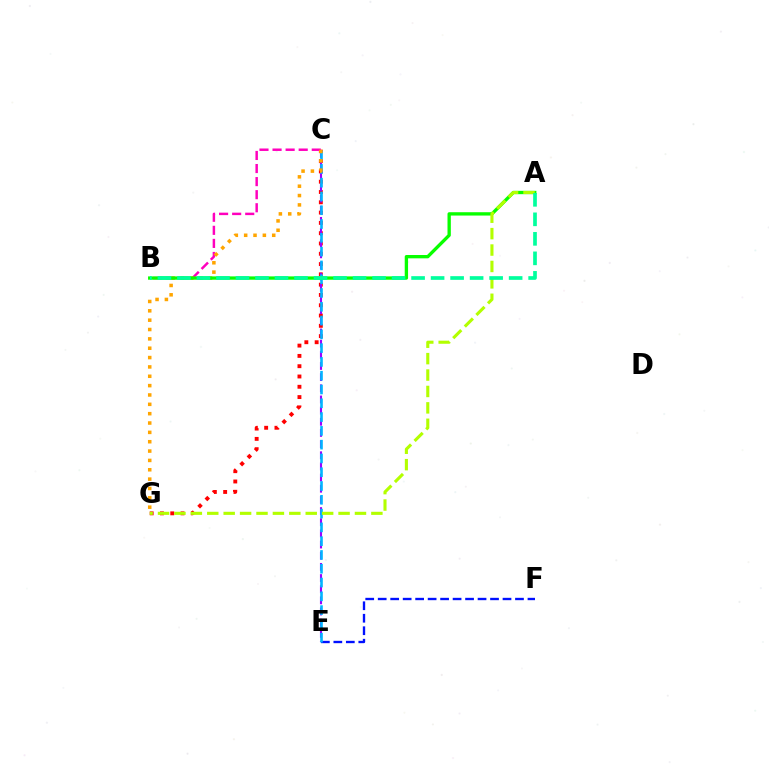{('C', 'G'): [{'color': '#ff0000', 'line_style': 'dotted', 'thickness': 2.8}, {'color': '#ffa500', 'line_style': 'dotted', 'thickness': 2.54}], ('B', 'C'): [{'color': '#ff00bd', 'line_style': 'dashed', 'thickness': 1.78}], ('C', 'E'): [{'color': '#9b00ff', 'line_style': 'dashed', 'thickness': 1.52}, {'color': '#00b5ff', 'line_style': 'dashed', 'thickness': 1.87}], ('E', 'F'): [{'color': '#0010ff', 'line_style': 'dashed', 'thickness': 1.7}], ('A', 'B'): [{'color': '#08ff00', 'line_style': 'solid', 'thickness': 2.4}, {'color': '#00ff9d', 'line_style': 'dashed', 'thickness': 2.65}], ('A', 'G'): [{'color': '#b3ff00', 'line_style': 'dashed', 'thickness': 2.23}]}